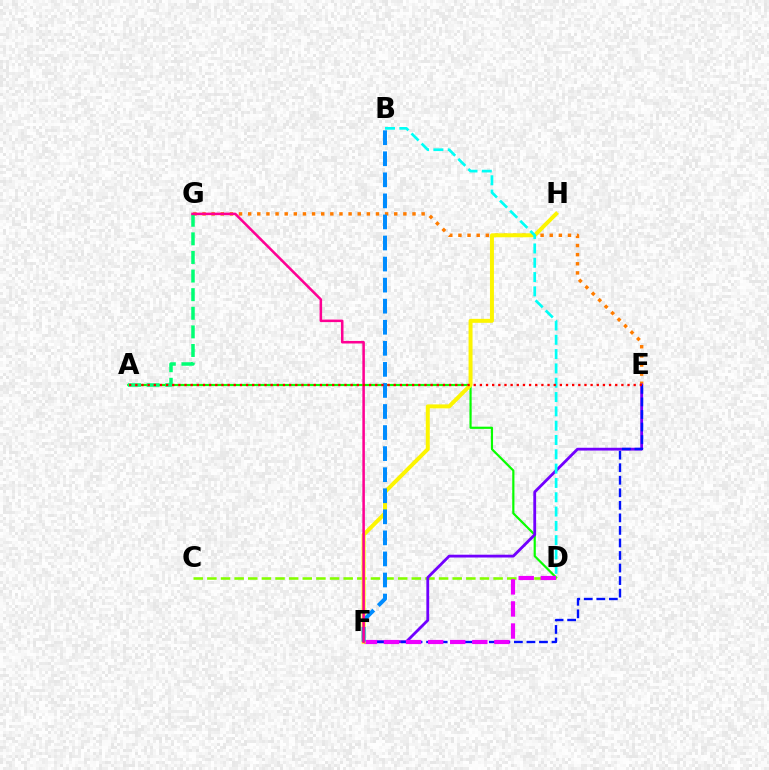{('E', 'G'): [{'color': '#ff7c00', 'line_style': 'dotted', 'thickness': 2.48}], ('A', 'D'): [{'color': '#08ff00', 'line_style': 'solid', 'thickness': 1.57}], ('C', 'D'): [{'color': '#84ff00', 'line_style': 'dashed', 'thickness': 1.85}], ('E', 'F'): [{'color': '#7200ff', 'line_style': 'solid', 'thickness': 2.02}, {'color': '#0010ff', 'line_style': 'dashed', 'thickness': 1.7}], ('A', 'G'): [{'color': '#00ff74', 'line_style': 'dashed', 'thickness': 2.53}], ('D', 'F'): [{'color': '#ee00ff', 'line_style': 'dashed', 'thickness': 3.0}], ('F', 'H'): [{'color': '#fcf500', 'line_style': 'solid', 'thickness': 2.86}], ('B', 'D'): [{'color': '#00fff6', 'line_style': 'dashed', 'thickness': 1.94}], ('B', 'F'): [{'color': '#008cff', 'line_style': 'dashed', 'thickness': 2.86}], ('F', 'G'): [{'color': '#ff0094', 'line_style': 'solid', 'thickness': 1.83}], ('A', 'E'): [{'color': '#ff0000', 'line_style': 'dotted', 'thickness': 1.67}]}